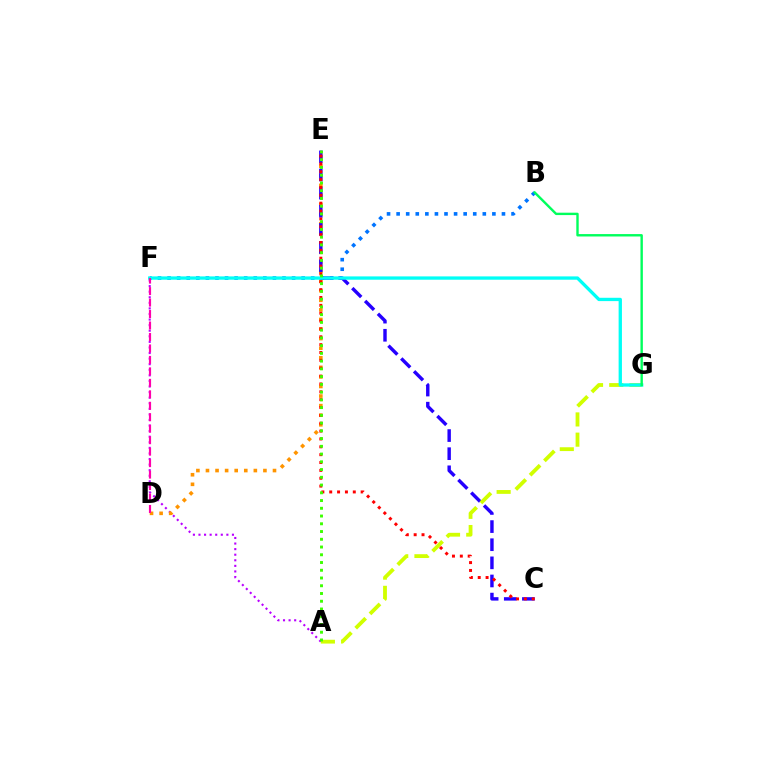{('A', 'F'): [{'color': '#b900ff', 'line_style': 'dotted', 'thickness': 1.52}], ('D', 'E'): [{'color': '#ff9400', 'line_style': 'dotted', 'thickness': 2.6}], ('B', 'F'): [{'color': '#0074ff', 'line_style': 'dotted', 'thickness': 2.6}], ('C', 'E'): [{'color': '#2500ff', 'line_style': 'dashed', 'thickness': 2.46}, {'color': '#ff0000', 'line_style': 'dotted', 'thickness': 2.14}], ('A', 'G'): [{'color': '#d1ff00', 'line_style': 'dashed', 'thickness': 2.75}], ('F', 'G'): [{'color': '#00fff6', 'line_style': 'solid', 'thickness': 2.39}], ('D', 'F'): [{'color': '#ff00ac', 'line_style': 'dashed', 'thickness': 1.56}], ('A', 'E'): [{'color': '#3dff00', 'line_style': 'dotted', 'thickness': 2.1}], ('B', 'G'): [{'color': '#00ff5c', 'line_style': 'solid', 'thickness': 1.73}]}